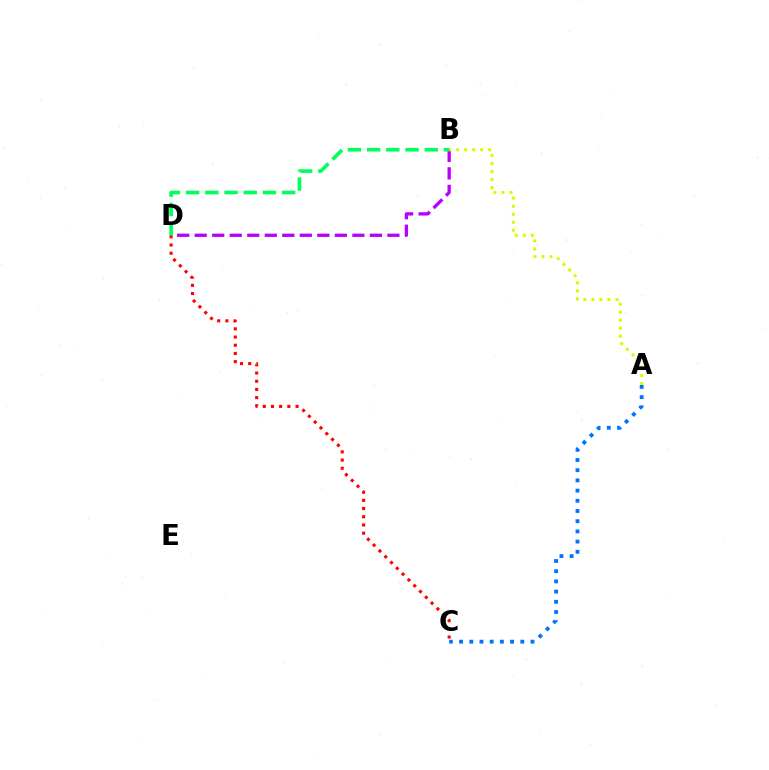{('B', 'D'): [{'color': '#b900ff', 'line_style': 'dashed', 'thickness': 2.38}, {'color': '#00ff5c', 'line_style': 'dashed', 'thickness': 2.61}], ('A', 'C'): [{'color': '#0074ff', 'line_style': 'dotted', 'thickness': 2.77}], ('A', 'B'): [{'color': '#d1ff00', 'line_style': 'dotted', 'thickness': 2.18}], ('C', 'D'): [{'color': '#ff0000', 'line_style': 'dotted', 'thickness': 2.23}]}